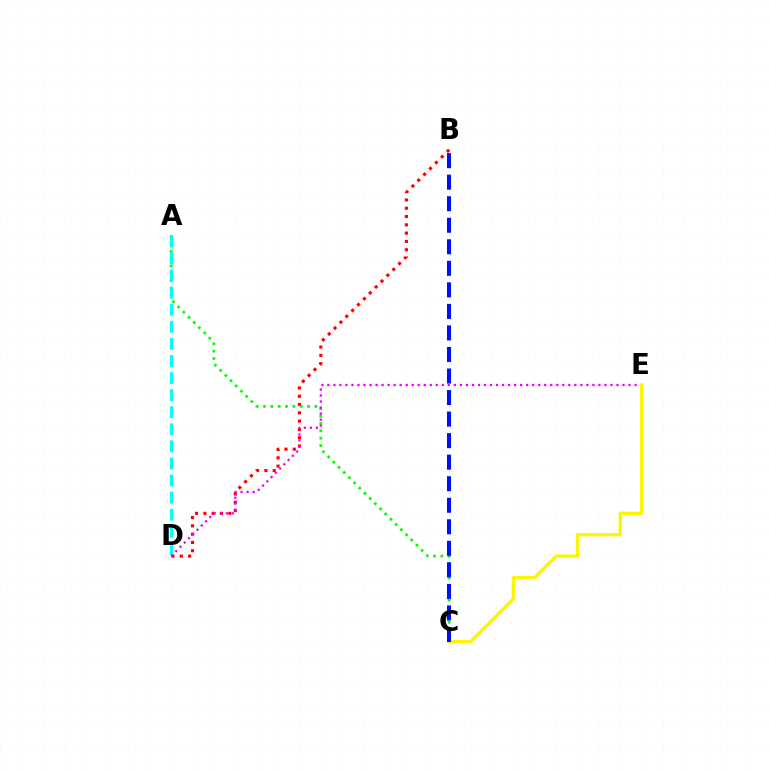{('B', 'D'): [{'color': '#ff0000', 'line_style': 'dotted', 'thickness': 2.25}], ('A', 'C'): [{'color': '#08ff00', 'line_style': 'dotted', 'thickness': 2.0}], ('A', 'D'): [{'color': '#00fff6', 'line_style': 'dashed', 'thickness': 2.32}], ('D', 'E'): [{'color': '#ee00ff', 'line_style': 'dotted', 'thickness': 1.64}], ('C', 'E'): [{'color': '#fcf500', 'line_style': 'solid', 'thickness': 2.41}], ('B', 'C'): [{'color': '#0010ff', 'line_style': 'dashed', 'thickness': 2.93}]}